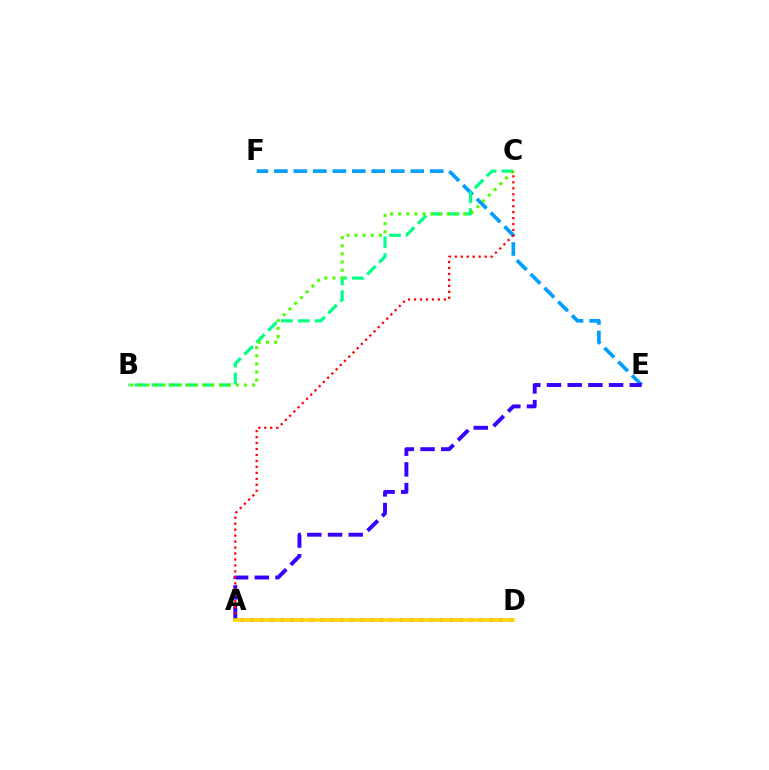{('E', 'F'): [{'color': '#009eff', 'line_style': 'dashed', 'thickness': 2.65}], ('A', 'E'): [{'color': '#3700ff', 'line_style': 'dashed', 'thickness': 2.81}], ('B', 'C'): [{'color': '#00ff86', 'line_style': 'dashed', 'thickness': 2.29}, {'color': '#4fff00', 'line_style': 'dotted', 'thickness': 2.21}], ('A', 'C'): [{'color': '#ff0000', 'line_style': 'dotted', 'thickness': 1.62}], ('A', 'D'): [{'color': '#ff00ed', 'line_style': 'dotted', 'thickness': 2.71}, {'color': '#ffd500', 'line_style': 'solid', 'thickness': 2.55}]}